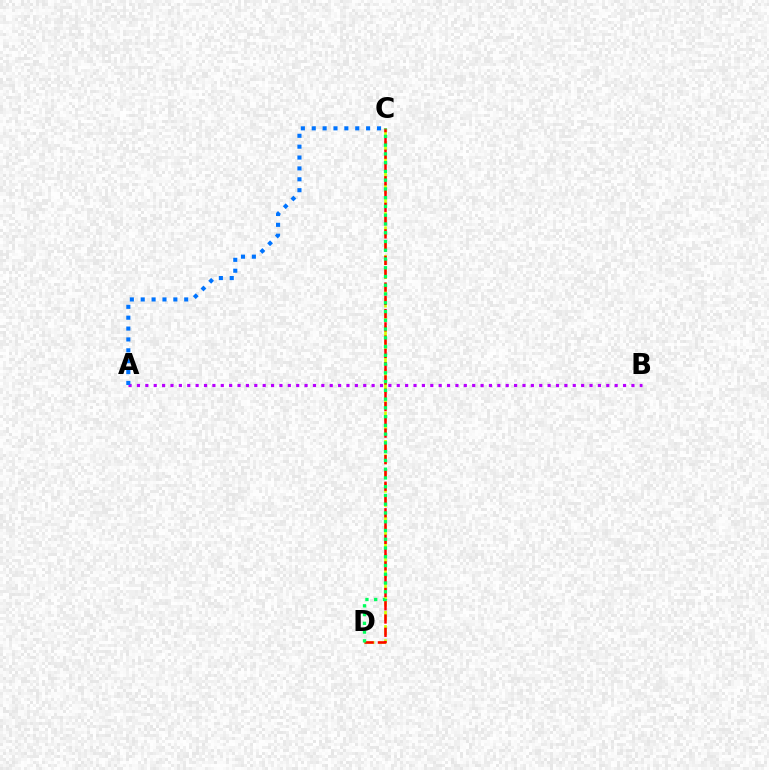{('A', 'B'): [{'color': '#b900ff', 'line_style': 'dotted', 'thickness': 2.28}], ('A', 'C'): [{'color': '#0074ff', 'line_style': 'dotted', 'thickness': 2.96}], ('C', 'D'): [{'color': '#d1ff00', 'line_style': 'dashed', 'thickness': 1.93}, {'color': '#ff0000', 'line_style': 'dashed', 'thickness': 1.8}, {'color': '#00ff5c', 'line_style': 'dotted', 'thickness': 2.38}]}